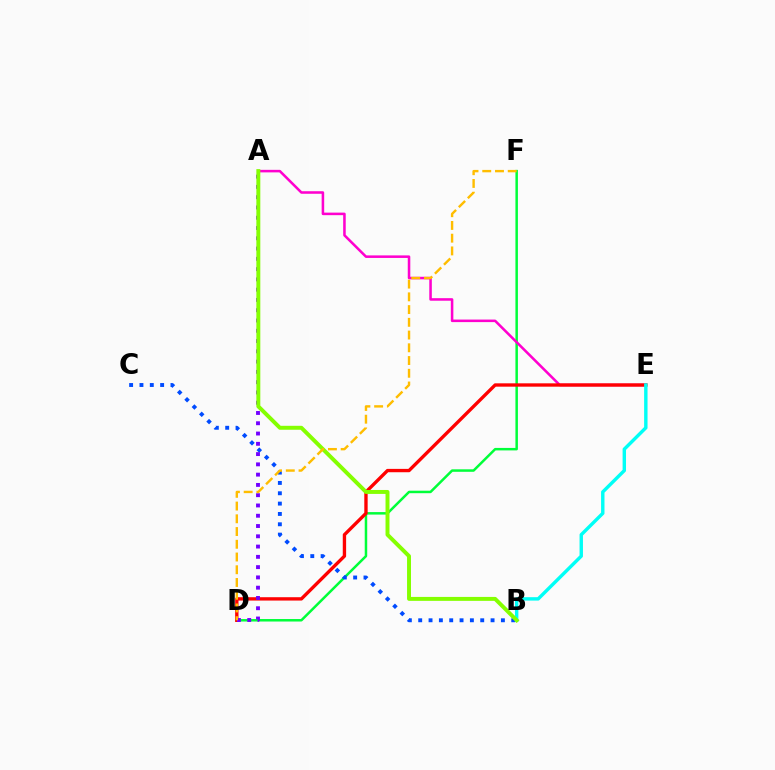{('D', 'F'): [{'color': '#00ff39', 'line_style': 'solid', 'thickness': 1.79}, {'color': '#ffbd00', 'line_style': 'dashed', 'thickness': 1.73}], ('A', 'E'): [{'color': '#ff00cf', 'line_style': 'solid', 'thickness': 1.83}], ('D', 'E'): [{'color': '#ff0000', 'line_style': 'solid', 'thickness': 2.41}], ('B', 'C'): [{'color': '#004bff', 'line_style': 'dotted', 'thickness': 2.81}], ('A', 'D'): [{'color': '#7200ff', 'line_style': 'dotted', 'thickness': 2.79}], ('B', 'E'): [{'color': '#00fff6', 'line_style': 'solid', 'thickness': 2.46}], ('A', 'B'): [{'color': '#84ff00', 'line_style': 'solid', 'thickness': 2.84}]}